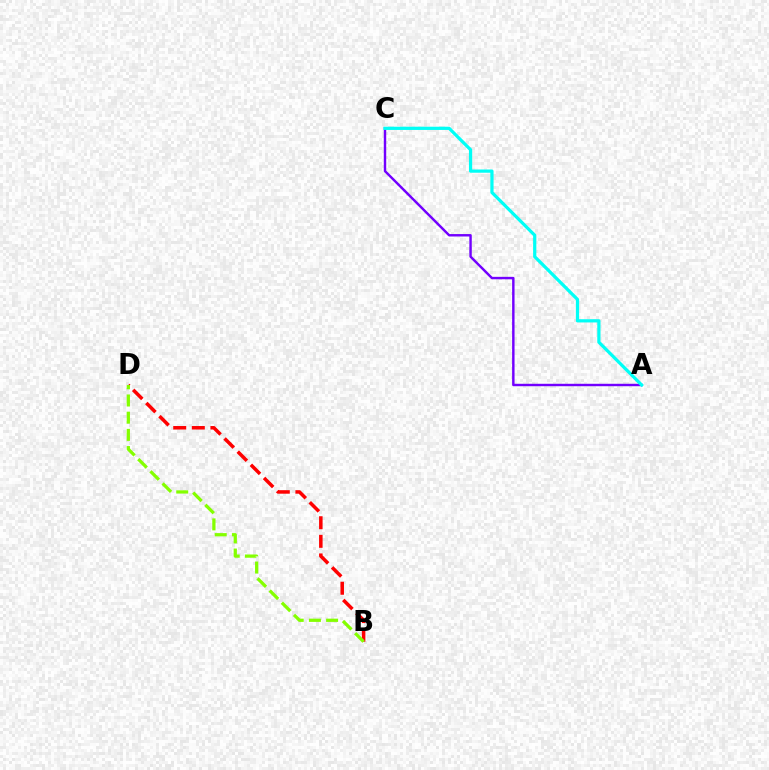{('B', 'D'): [{'color': '#ff0000', 'line_style': 'dashed', 'thickness': 2.53}, {'color': '#84ff00', 'line_style': 'dashed', 'thickness': 2.33}], ('A', 'C'): [{'color': '#7200ff', 'line_style': 'solid', 'thickness': 1.75}, {'color': '#00fff6', 'line_style': 'solid', 'thickness': 2.32}]}